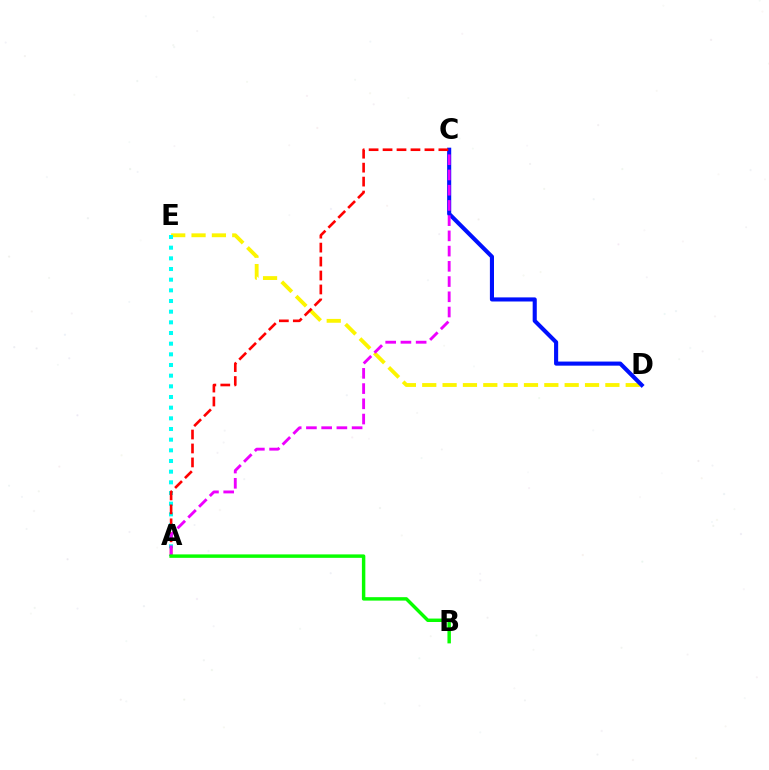{('D', 'E'): [{'color': '#fcf500', 'line_style': 'dashed', 'thickness': 2.76}], ('C', 'D'): [{'color': '#0010ff', 'line_style': 'solid', 'thickness': 2.95}], ('A', 'E'): [{'color': '#00fff6', 'line_style': 'dotted', 'thickness': 2.9}], ('A', 'C'): [{'color': '#ff0000', 'line_style': 'dashed', 'thickness': 1.9}, {'color': '#ee00ff', 'line_style': 'dashed', 'thickness': 2.07}], ('A', 'B'): [{'color': '#08ff00', 'line_style': 'solid', 'thickness': 2.48}]}